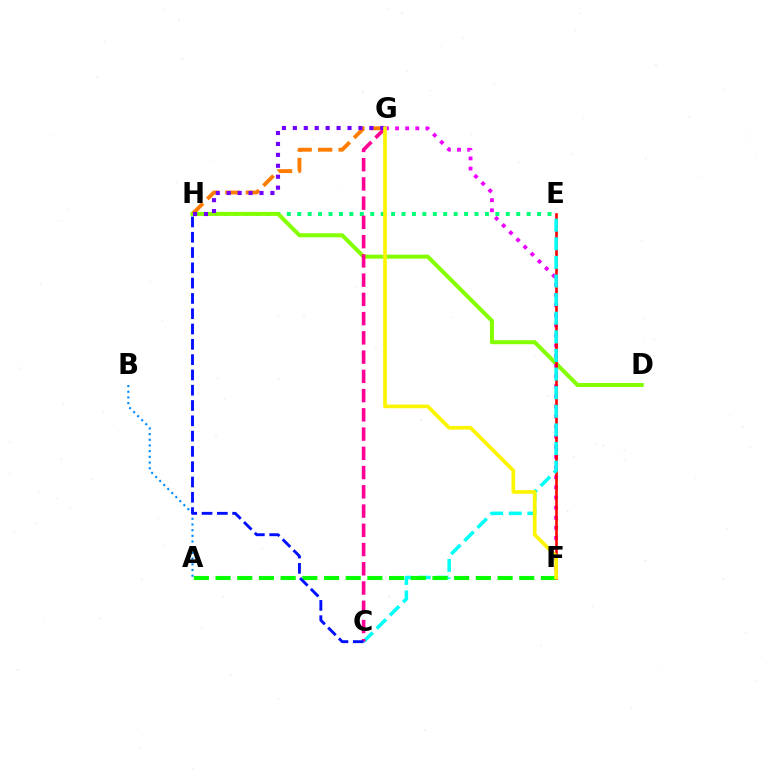{('E', 'H'): [{'color': '#00ff74', 'line_style': 'dotted', 'thickness': 2.83}], ('A', 'B'): [{'color': '#008cff', 'line_style': 'dotted', 'thickness': 1.55}], ('D', 'H'): [{'color': '#84ff00', 'line_style': 'solid', 'thickness': 2.89}], ('F', 'G'): [{'color': '#ee00ff', 'line_style': 'dotted', 'thickness': 2.75}, {'color': '#fcf500', 'line_style': 'solid', 'thickness': 2.65}], ('G', 'H'): [{'color': '#ff7c00', 'line_style': 'dashed', 'thickness': 2.79}, {'color': '#7200ff', 'line_style': 'dotted', 'thickness': 2.97}], ('E', 'F'): [{'color': '#ff0000', 'line_style': 'solid', 'thickness': 1.87}], ('C', 'E'): [{'color': '#00fff6', 'line_style': 'dashed', 'thickness': 2.53}], ('C', 'G'): [{'color': '#ff0094', 'line_style': 'dashed', 'thickness': 2.61}], ('A', 'F'): [{'color': '#08ff00', 'line_style': 'dashed', 'thickness': 2.95}], ('C', 'H'): [{'color': '#0010ff', 'line_style': 'dashed', 'thickness': 2.08}]}